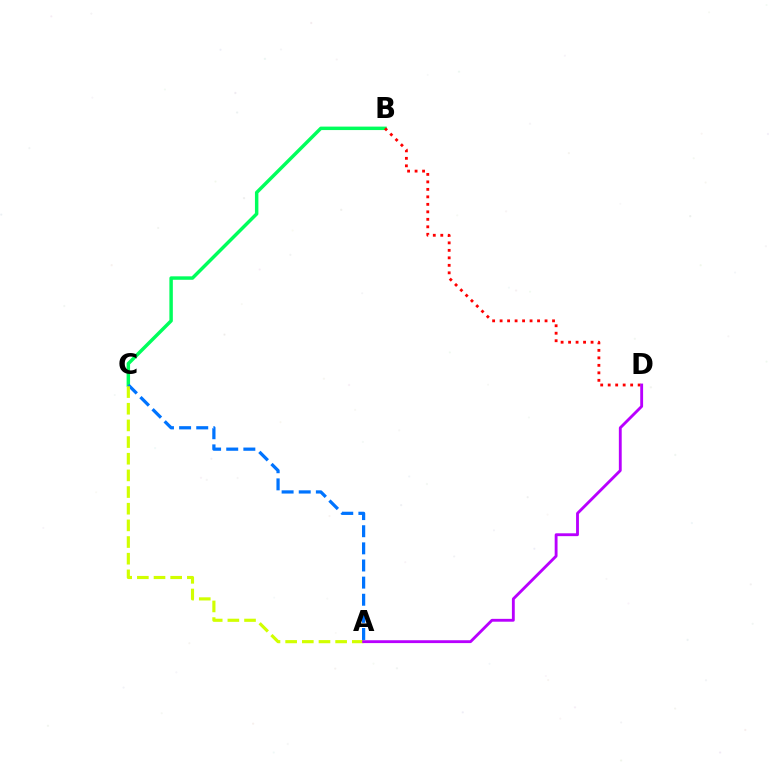{('B', 'C'): [{'color': '#00ff5c', 'line_style': 'solid', 'thickness': 2.49}], ('B', 'D'): [{'color': '#ff0000', 'line_style': 'dotted', 'thickness': 2.03}], ('A', 'C'): [{'color': '#0074ff', 'line_style': 'dashed', 'thickness': 2.33}, {'color': '#d1ff00', 'line_style': 'dashed', 'thickness': 2.26}], ('A', 'D'): [{'color': '#b900ff', 'line_style': 'solid', 'thickness': 2.05}]}